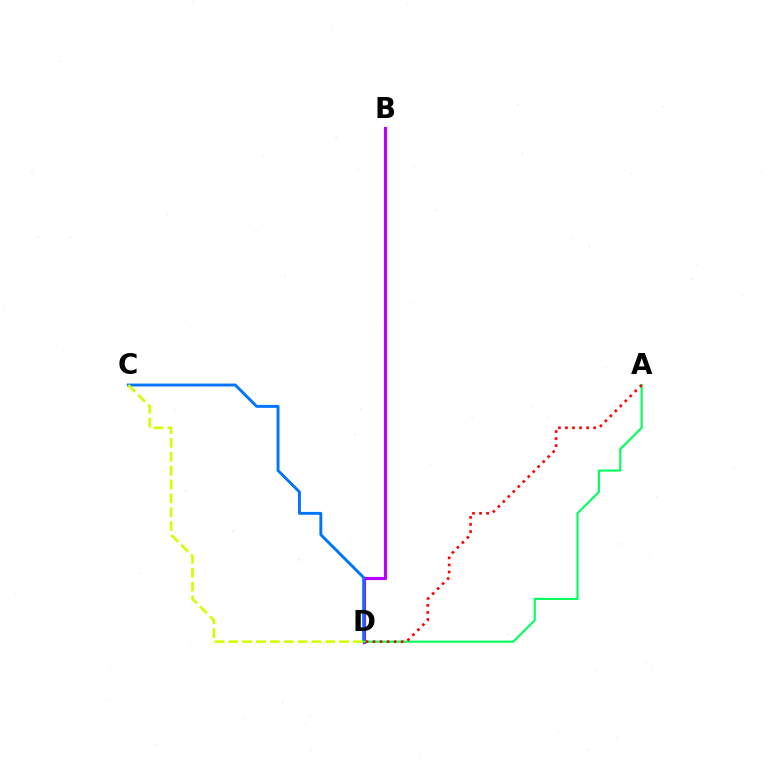{('B', 'D'): [{'color': '#b900ff', 'line_style': 'solid', 'thickness': 2.27}], ('C', 'D'): [{'color': '#0074ff', 'line_style': 'solid', 'thickness': 2.09}, {'color': '#d1ff00', 'line_style': 'dashed', 'thickness': 1.88}], ('A', 'D'): [{'color': '#00ff5c', 'line_style': 'solid', 'thickness': 1.52}, {'color': '#ff0000', 'line_style': 'dotted', 'thickness': 1.91}]}